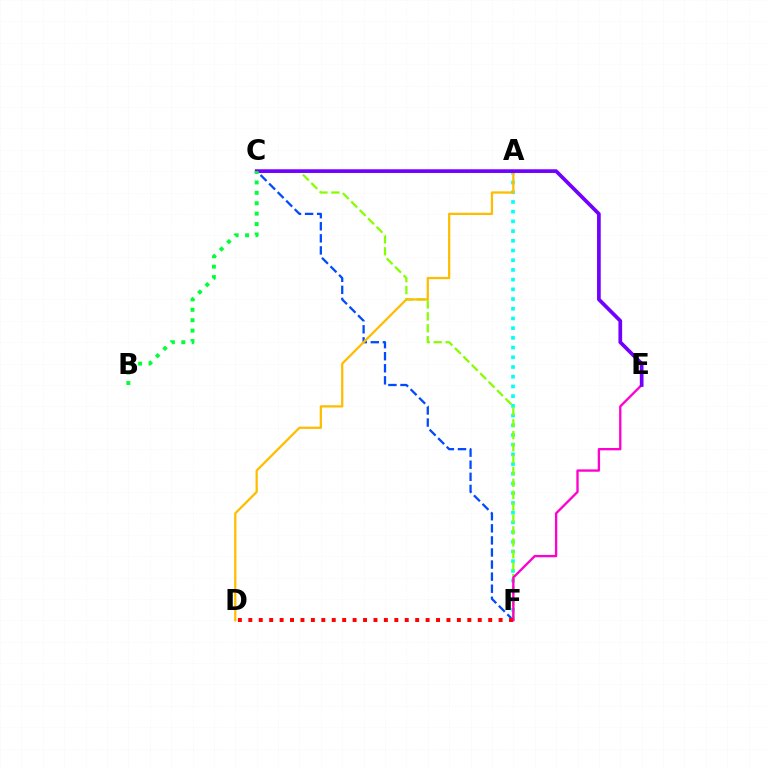{('C', 'F'): [{'color': '#004bff', 'line_style': 'dashed', 'thickness': 1.64}, {'color': '#84ff00', 'line_style': 'dashed', 'thickness': 1.62}], ('A', 'F'): [{'color': '#00fff6', 'line_style': 'dotted', 'thickness': 2.64}], ('A', 'D'): [{'color': '#ffbd00', 'line_style': 'solid', 'thickness': 1.63}], ('E', 'F'): [{'color': '#ff00cf', 'line_style': 'solid', 'thickness': 1.68}], ('C', 'E'): [{'color': '#7200ff', 'line_style': 'solid', 'thickness': 2.66}], ('B', 'C'): [{'color': '#00ff39', 'line_style': 'dotted', 'thickness': 2.83}], ('D', 'F'): [{'color': '#ff0000', 'line_style': 'dotted', 'thickness': 2.83}]}